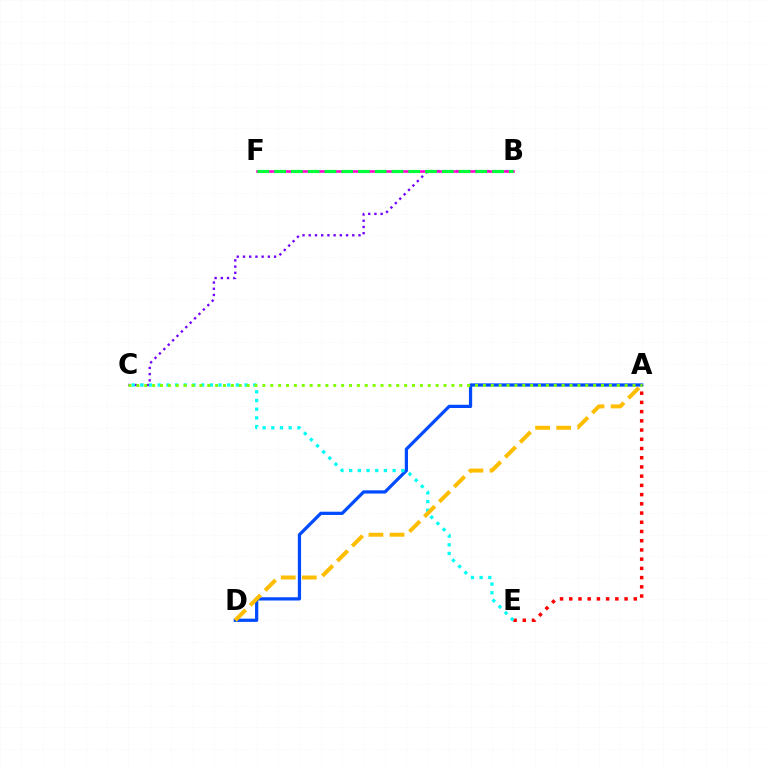{('B', 'C'): [{'color': '#7200ff', 'line_style': 'dotted', 'thickness': 1.69}], ('B', 'F'): [{'color': '#ff00cf', 'line_style': 'solid', 'thickness': 1.84}, {'color': '#00ff39', 'line_style': 'dashed', 'thickness': 2.28}], ('A', 'E'): [{'color': '#ff0000', 'line_style': 'dotted', 'thickness': 2.51}], ('A', 'D'): [{'color': '#004bff', 'line_style': 'solid', 'thickness': 2.33}, {'color': '#ffbd00', 'line_style': 'dashed', 'thickness': 2.87}], ('C', 'E'): [{'color': '#00fff6', 'line_style': 'dotted', 'thickness': 2.36}], ('A', 'C'): [{'color': '#84ff00', 'line_style': 'dotted', 'thickness': 2.14}]}